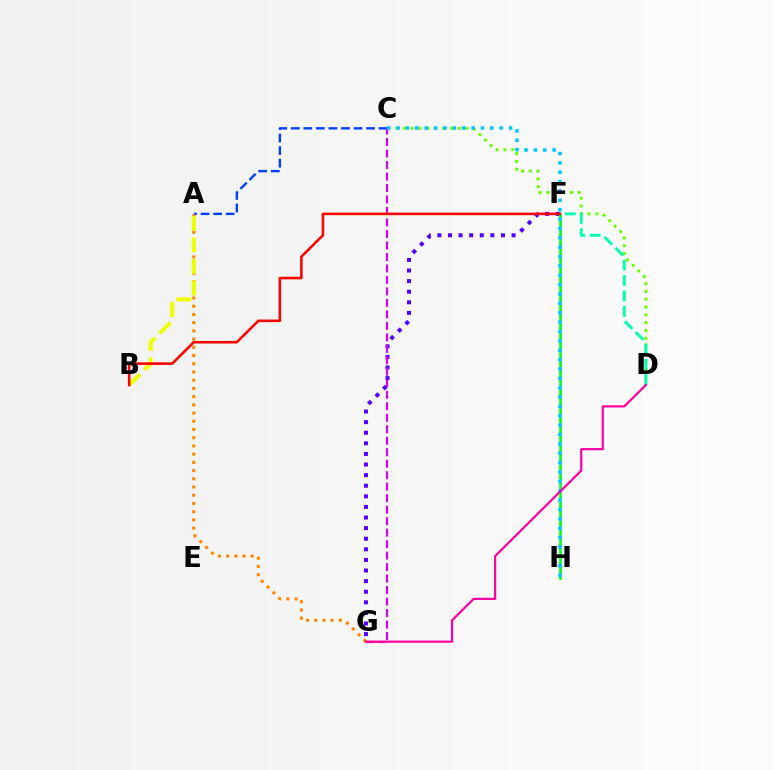{('F', 'G'): [{'color': '#4f00ff', 'line_style': 'dotted', 'thickness': 2.88}], ('A', 'C'): [{'color': '#003fff', 'line_style': 'dashed', 'thickness': 1.71}], ('C', 'G'): [{'color': '#d600ff', 'line_style': 'dashed', 'thickness': 1.56}], ('A', 'G'): [{'color': '#ff8800', 'line_style': 'dotted', 'thickness': 2.23}], ('F', 'H'): [{'color': '#00ff27', 'line_style': 'solid', 'thickness': 1.91}], ('C', 'D'): [{'color': '#66ff00', 'line_style': 'dotted', 'thickness': 2.12}], ('A', 'B'): [{'color': '#eeff00', 'line_style': 'dashed', 'thickness': 2.92}], ('C', 'H'): [{'color': '#00c7ff', 'line_style': 'dotted', 'thickness': 2.55}], ('D', 'F'): [{'color': '#00ffaf', 'line_style': 'dashed', 'thickness': 2.1}], ('B', 'F'): [{'color': '#ff0000', 'line_style': 'solid', 'thickness': 1.86}], ('D', 'G'): [{'color': '#ff00a0', 'line_style': 'solid', 'thickness': 1.59}]}